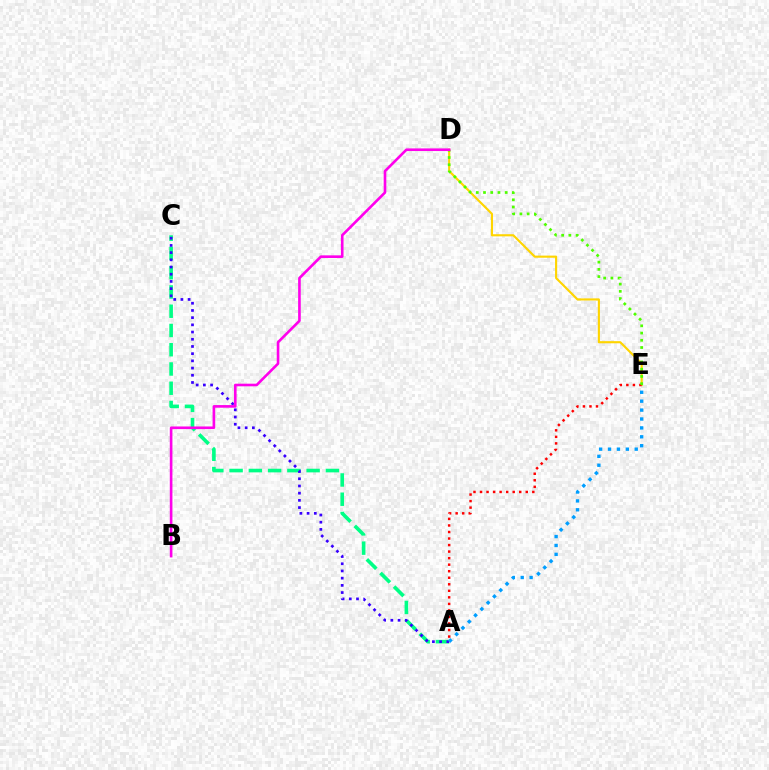{('A', 'C'): [{'color': '#00ff86', 'line_style': 'dashed', 'thickness': 2.62}, {'color': '#3700ff', 'line_style': 'dotted', 'thickness': 1.96}], ('D', 'E'): [{'color': '#ffd500', 'line_style': 'solid', 'thickness': 1.53}, {'color': '#4fff00', 'line_style': 'dotted', 'thickness': 1.96}], ('A', 'E'): [{'color': '#ff0000', 'line_style': 'dotted', 'thickness': 1.78}, {'color': '#009eff', 'line_style': 'dotted', 'thickness': 2.42}], ('B', 'D'): [{'color': '#ff00ed', 'line_style': 'solid', 'thickness': 1.89}]}